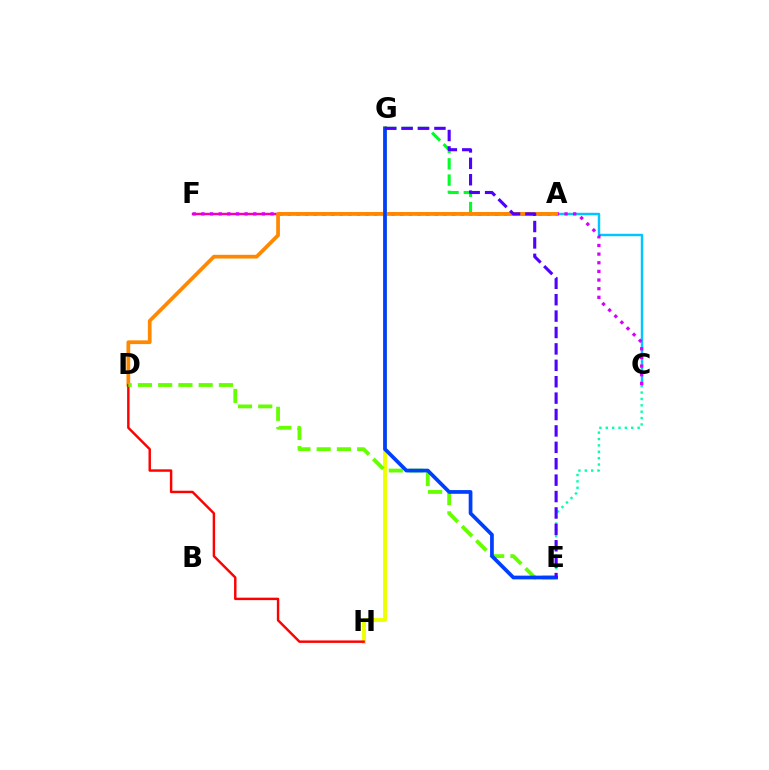{('A', 'G'): [{'color': '#00ff27', 'line_style': 'dashed', 'thickness': 2.21}], ('A', 'F'): [{'color': '#ff00a0', 'line_style': 'solid', 'thickness': 1.75}], ('C', 'E'): [{'color': '#00ffaf', 'line_style': 'dotted', 'thickness': 1.73}], ('A', 'C'): [{'color': '#00c7ff', 'line_style': 'solid', 'thickness': 1.76}], ('C', 'F'): [{'color': '#d600ff', 'line_style': 'dotted', 'thickness': 2.35}], ('A', 'D'): [{'color': '#ff8800', 'line_style': 'solid', 'thickness': 2.68}], ('G', 'H'): [{'color': '#eeff00', 'line_style': 'solid', 'thickness': 2.79}], ('D', 'H'): [{'color': '#ff0000', 'line_style': 'solid', 'thickness': 1.76}], ('D', 'E'): [{'color': '#66ff00', 'line_style': 'dashed', 'thickness': 2.75}], ('E', 'G'): [{'color': '#003fff', 'line_style': 'solid', 'thickness': 2.68}, {'color': '#4f00ff', 'line_style': 'dashed', 'thickness': 2.23}]}